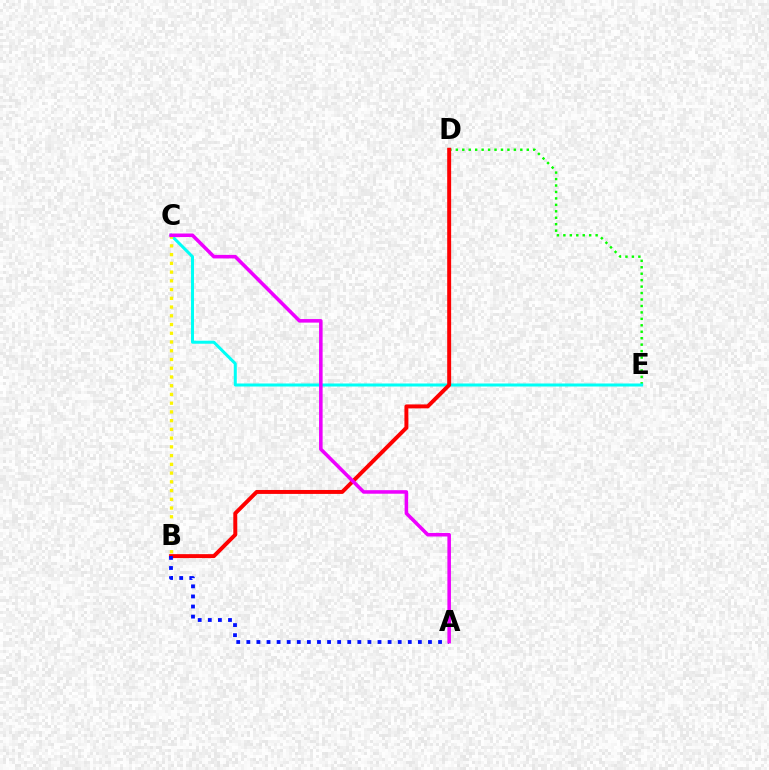{('D', 'E'): [{'color': '#08ff00', 'line_style': 'dotted', 'thickness': 1.75}], ('C', 'E'): [{'color': '#00fff6', 'line_style': 'solid', 'thickness': 2.17}], ('B', 'D'): [{'color': '#ff0000', 'line_style': 'solid', 'thickness': 2.84}], ('A', 'B'): [{'color': '#0010ff', 'line_style': 'dotted', 'thickness': 2.74}], ('B', 'C'): [{'color': '#fcf500', 'line_style': 'dotted', 'thickness': 2.37}], ('A', 'C'): [{'color': '#ee00ff', 'line_style': 'solid', 'thickness': 2.56}]}